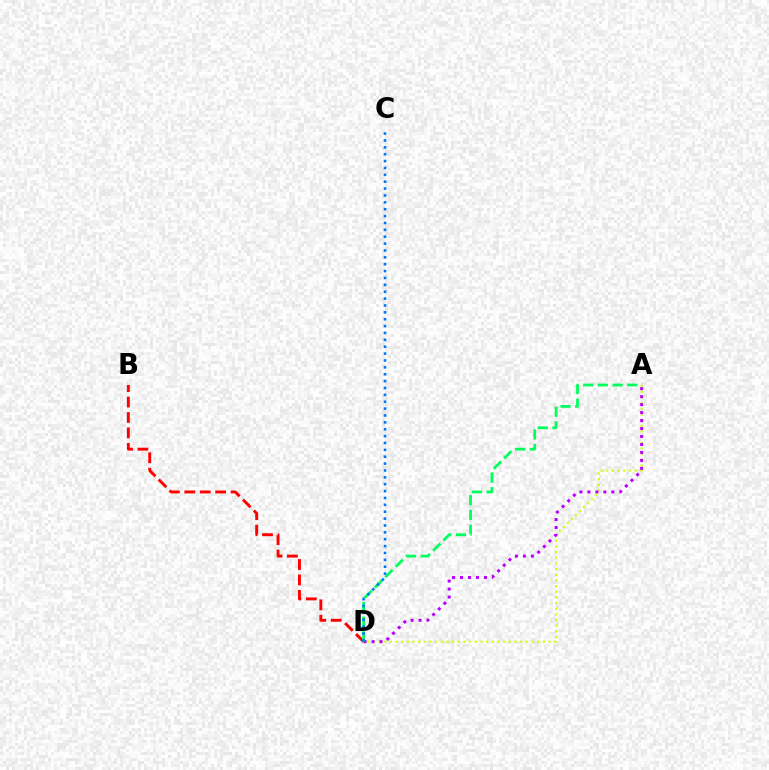{('B', 'D'): [{'color': '#ff0000', 'line_style': 'dashed', 'thickness': 2.1}], ('A', 'D'): [{'color': '#d1ff00', 'line_style': 'dotted', 'thickness': 1.54}, {'color': '#b900ff', 'line_style': 'dotted', 'thickness': 2.17}, {'color': '#00ff5c', 'line_style': 'dashed', 'thickness': 2.0}], ('C', 'D'): [{'color': '#0074ff', 'line_style': 'dotted', 'thickness': 1.87}]}